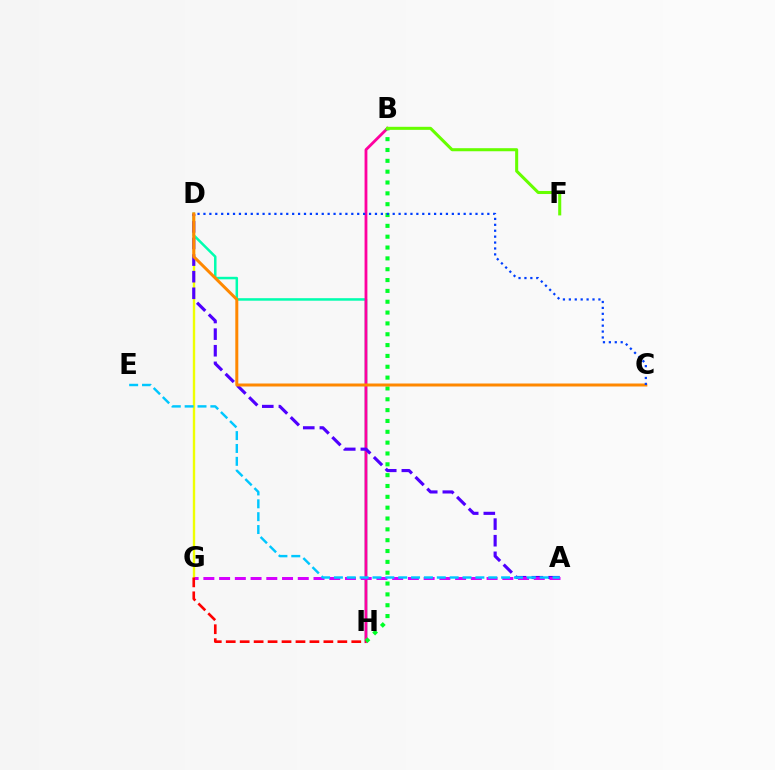{('D', 'H'): [{'color': '#00ffaf', 'line_style': 'solid', 'thickness': 1.81}], ('D', 'G'): [{'color': '#eeff00', 'line_style': 'solid', 'thickness': 1.72}], ('B', 'H'): [{'color': '#ff00a0', 'line_style': 'solid', 'thickness': 2.03}, {'color': '#00ff27', 'line_style': 'dotted', 'thickness': 2.94}], ('A', 'D'): [{'color': '#4f00ff', 'line_style': 'dashed', 'thickness': 2.26}], ('A', 'G'): [{'color': '#d600ff', 'line_style': 'dashed', 'thickness': 2.14}], ('G', 'H'): [{'color': '#ff0000', 'line_style': 'dashed', 'thickness': 1.9}], ('A', 'E'): [{'color': '#00c7ff', 'line_style': 'dashed', 'thickness': 1.75}], ('C', 'D'): [{'color': '#ff8800', 'line_style': 'solid', 'thickness': 2.16}, {'color': '#003fff', 'line_style': 'dotted', 'thickness': 1.61}], ('B', 'F'): [{'color': '#66ff00', 'line_style': 'solid', 'thickness': 2.2}]}